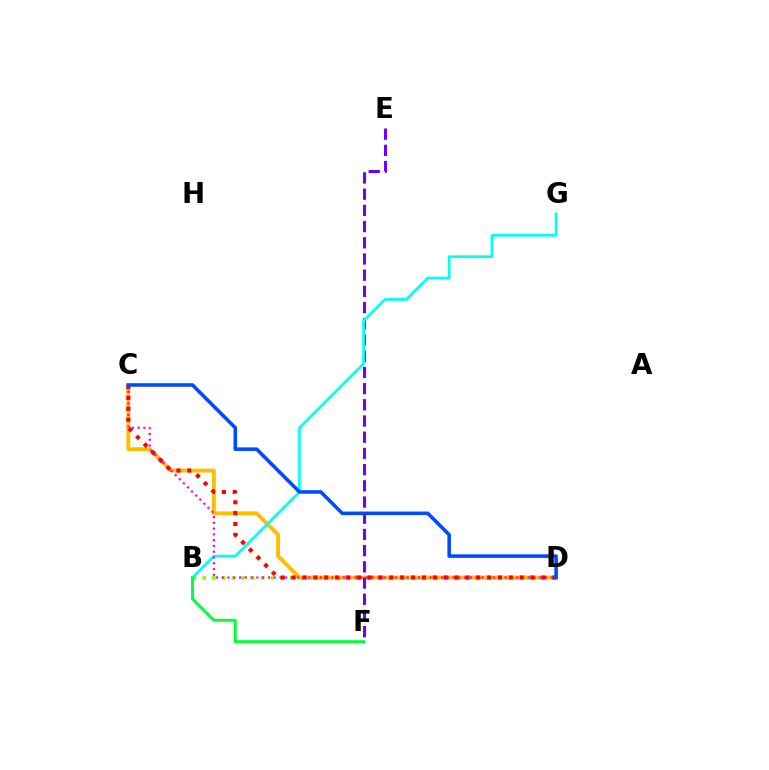{('B', 'D'): [{'color': '#84ff00', 'line_style': 'dotted', 'thickness': 2.64}], ('C', 'D'): [{'color': '#ffbd00', 'line_style': 'solid', 'thickness': 2.76}, {'color': '#ff00cf', 'line_style': 'dotted', 'thickness': 1.57}, {'color': '#ff0000', 'line_style': 'dotted', 'thickness': 2.95}, {'color': '#004bff', 'line_style': 'solid', 'thickness': 2.57}], ('E', 'F'): [{'color': '#7200ff', 'line_style': 'dashed', 'thickness': 2.2}], ('B', 'G'): [{'color': '#00fff6', 'line_style': 'solid', 'thickness': 1.94}], ('B', 'F'): [{'color': '#00ff39', 'line_style': 'solid', 'thickness': 2.11}]}